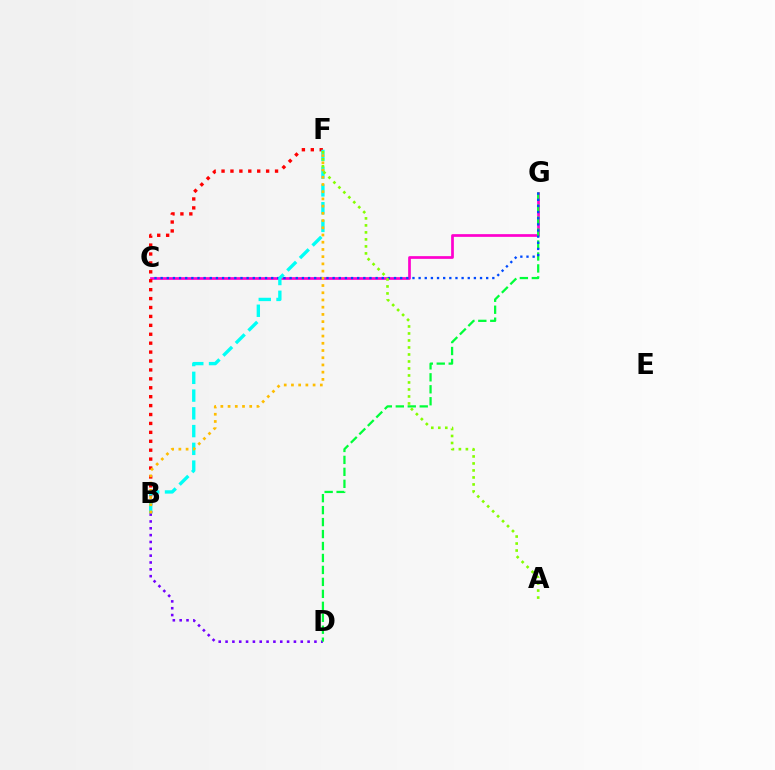{('C', 'G'): [{'color': '#ff00cf', 'line_style': 'solid', 'thickness': 1.95}, {'color': '#004bff', 'line_style': 'dotted', 'thickness': 1.67}], ('B', 'D'): [{'color': '#7200ff', 'line_style': 'dotted', 'thickness': 1.86}], ('D', 'G'): [{'color': '#00ff39', 'line_style': 'dashed', 'thickness': 1.62}], ('B', 'F'): [{'color': '#ff0000', 'line_style': 'dotted', 'thickness': 2.42}, {'color': '#00fff6', 'line_style': 'dashed', 'thickness': 2.41}, {'color': '#ffbd00', 'line_style': 'dotted', 'thickness': 1.96}], ('A', 'F'): [{'color': '#84ff00', 'line_style': 'dotted', 'thickness': 1.9}]}